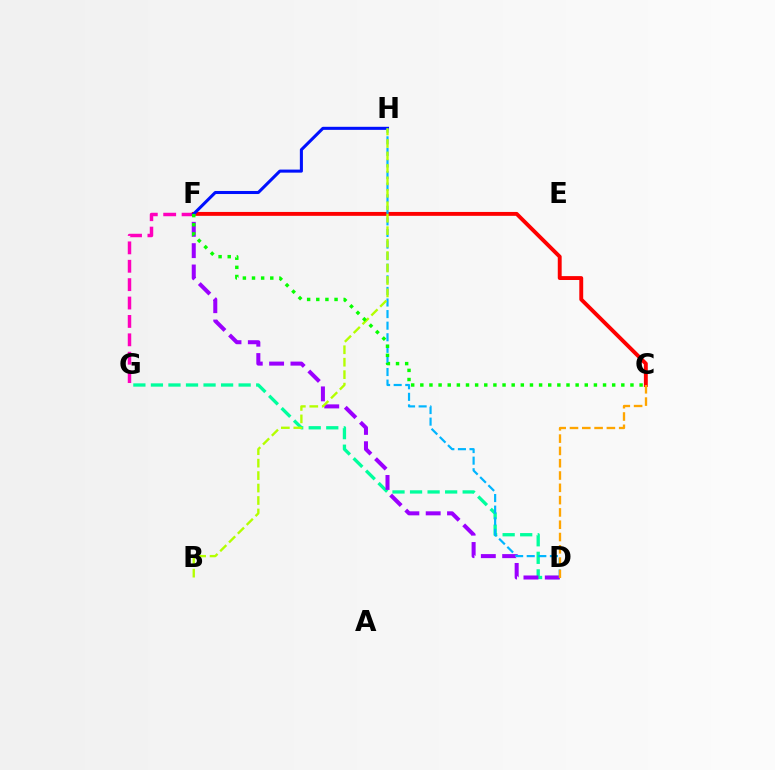{('F', 'G'): [{'color': '#ff00bd', 'line_style': 'dashed', 'thickness': 2.5}], ('C', 'F'): [{'color': '#ff0000', 'line_style': 'solid', 'thickness': 2.8}, {'color': '#08ff00', 'line_style': 'dotted', 'thickness': 2.48}], ('D', 'G'): [{'color': '#00ff9d', 'line_style': 'dashed', 'thickness': 2.38}], ('D', 'F'): [{'color': '#9b00ff', 'line_style': 'dashed', 'thickness': 2.9}], ('F', 'H'): [{'color': '#0010ff', 'line_style': 'solid', 'thickness': 2.2}], ('D', 'H'): [{'color': '#00b5ff', 'line_style': 'dashed', 'thickness': 1.57}], ('B', 'H'): [{'color': '#b3ff00', 'line_style': 'dashed', 'thickness': 1.69}], ('C', 'D'): [{'color': '#ffa500', 'line_style': 'dashed', 'thickness': 1.67}]}